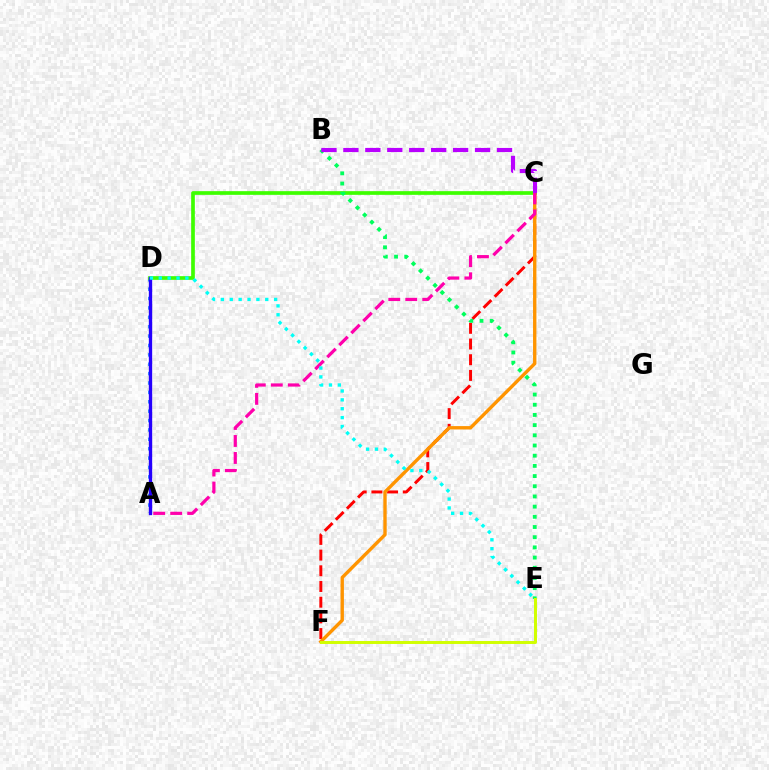{('A', 'D'): [{'color': '#0074ff', 'line_style': 'dotted', 'thickness': 2.55}, {'color': '#2500ff', 'line_style': 'solid', 'thickness': 2.41}], ('C', 'F'): [{'color': '#ff0000', 'line_style': 'dashed', 'thickness': 2.13}, {'color': '#ff9400', 'line_style': 'solid', 'thickness': 2.43}], ('C', 'D'): [{'color': '#3dff00', 'line_style': 'solid', 'thickness': 2.65}], ('A', 'C'): [{'color': '#ff00ac', 'line_style': 'dashed', 'thickness': 2.31}], ('B', 'E'): [{'color': '#00ff5c', 'line_style': 'dotted', 'thickness': 2.77}], ('B', 'C'): [{'color': '#b900ff', 'line_style': 'dashed', 'thickness': 2.98}], ('E', 'F'): [{'color': '#d1ff00', 'line_style': 'solid', 'thickness': 2.13}], ('D', 'E'): [{'color': '#00fff6', 'line_style': 'dotted', 'thickness': 2.41}]}